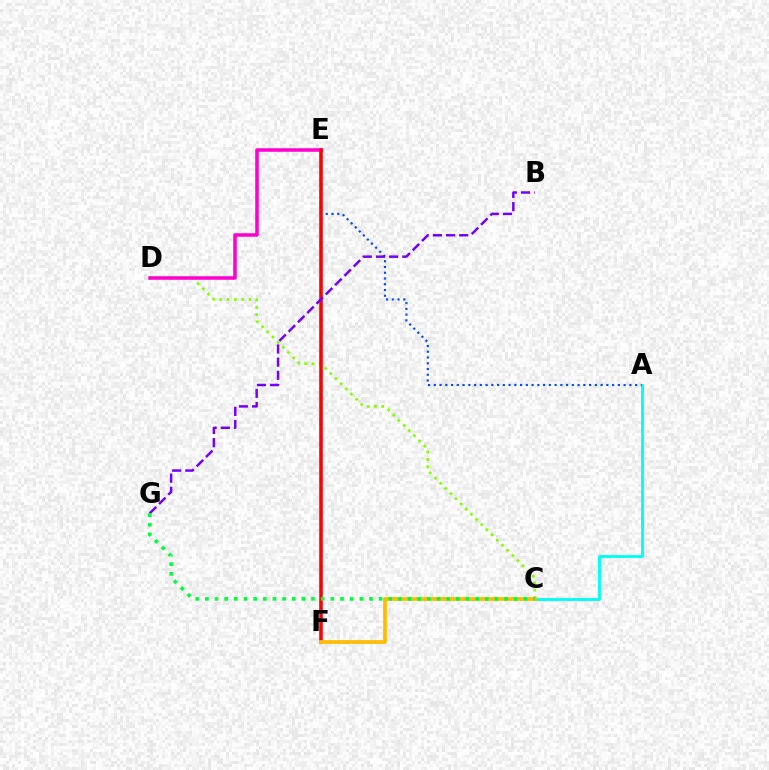{('C', 'D'): [{'color': '#84ff00', 'line_style': 'dotted', 'thickness': 1.98}], ('D', 'E'): [{'color': '#ff00cf', 'line_style': 'solid', 'thickness': 2.54}], ('A', 'C'): [{'color': '#00fff6', 'line_style': 'solid', 'thickness': 2.08}], ('A', 'E'): [{'color': '#004bff', 'line_style': 'dotted', 'thickness': 1.56}], ('E', 'F'): [{'color': '#ff0000', 'line_style': 'solid', 'thickness': 2.56}], ('C', 'F'): [{'color': '#ffbd00', 'line_style': 'solid', 'thickness': 2.7}], ('B', 'G'): [{'color': '#7200ff', 'line_style': 'dashed', 'thickness': 1.79}], ('C', 'G'): [{'color': '#00ff39', 'line_style': 'dotted', 'thickness': 2.62}]}